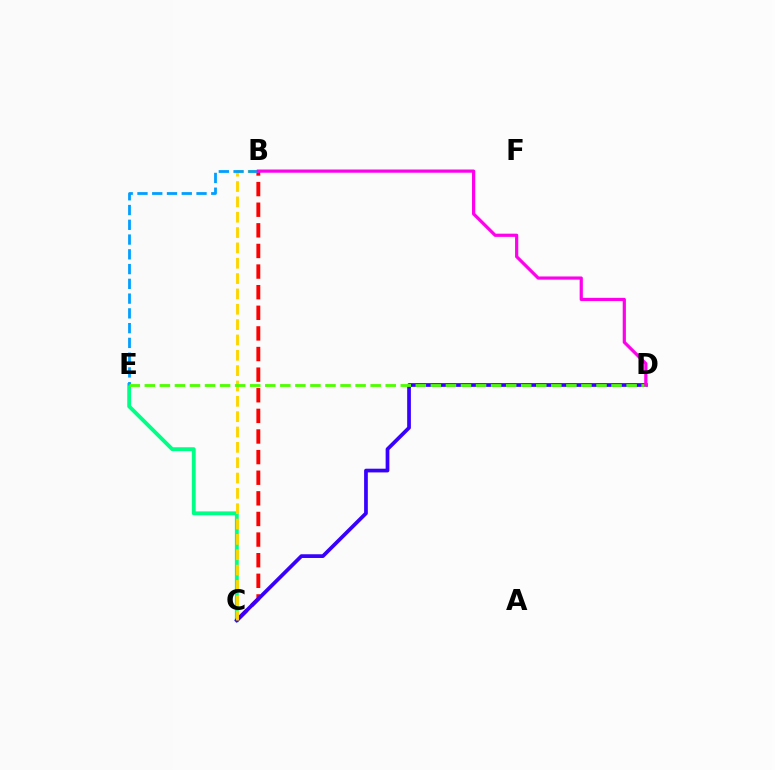{('C', 'E'): [{'color': '#00ff86', 'line_style': 'solid', 'thickness': 2.77}], ('B', 'C'): [{'color': '#ff0000', 'line_style': 'dashed', 'thickness': 2.8}, {'color': '#ffd500', 'line_style': 'dashed', 'thickness': 2.08}], ('C', 'D'): [{'color': '#3700ff', 'line_style': 'solid', 'thickness': 2.68}], ('B', 'E'): [{'color': '#009eff', 'line_style': 'dashed', 'thickness': 2.01}], ('D', 'E'): [{'color': '#4fff00', 'line_style': 'dashed', 'thickness': 2.05}], ('B', 'D'): [{'color': '#ff00ed', 'line_style': 'solid', 'thickness': 2.31}]}